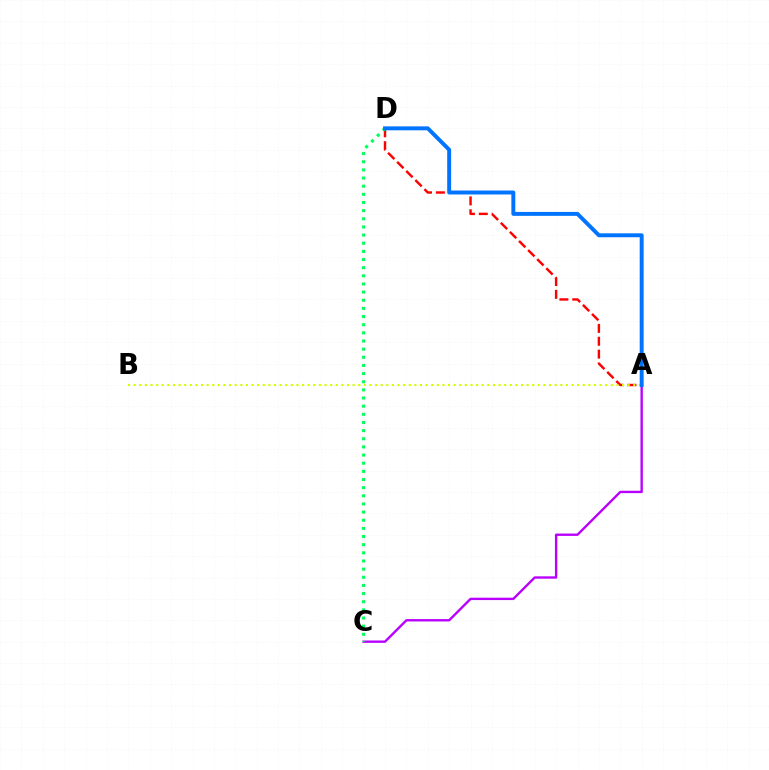{('A', 'C'): [{'color': '#b900ff', 'line_style': 'solid', 'thickness': 1.7}], ('A', 'D'): [{'color': '#ff0000', 'line_style': 'dashed', 'thickness': 1.75}, {'color': '#0074ff', 'line_style': 'solid', 'thickness': 2.83}], ('C', 'D'): [{'color': '#00ff5c', 'line_style': 'dotted', 'thickness': 2.21}], ('A', 'B'): [{'color': '#d1ff00', 'line_style': 'dotted', 'thickness': 1.53}]}